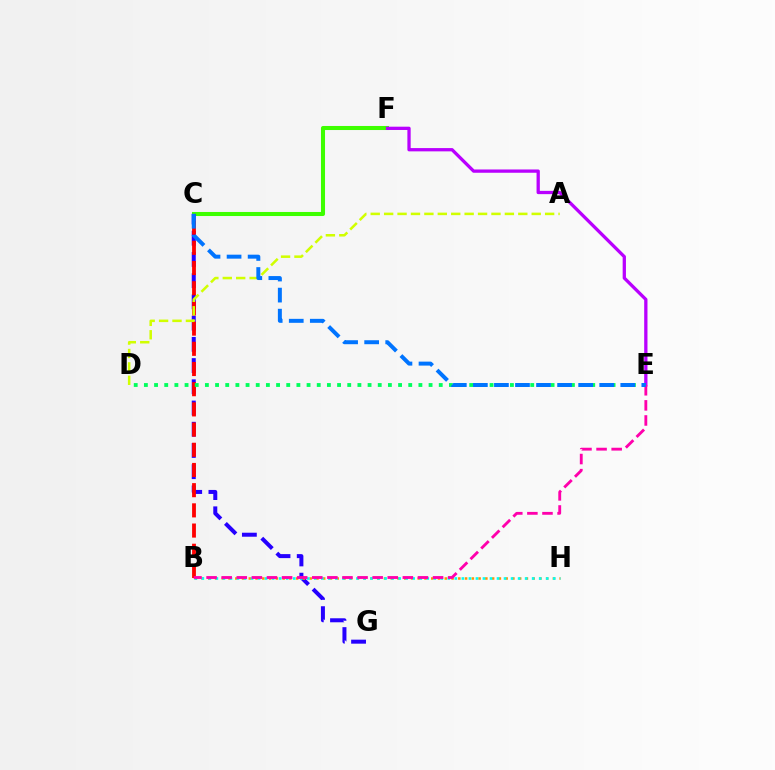{('C', 'F'): [{'color': '#3dff00', 'line_style': 'solid', 'thickness': 2.92}], ('C', 'G'): [{'color': '#2500ff', 'line_style': 'dashed', 'thickness': 2.88}], ('B', 'C'): [{'color': '#ff0000', 'line_style': 'dashed', 'thickness': 2.74}], ('E', 'F'): [{'color': '#b900ff', 'line_style': 'solid', 'thickness': 2.36}], ('B', 'H'): [{'color': '#ff9400', 'line_style': 'dotted', 'thickness': 1.84}, {'color': '#00fff6', 'line_style': 'dotted', 'thickness': 1.91}], ('A', 'D'): [{'color': '#d1ff00', 'line_style': 'dashed', 'thickness': 1.82}], ('D', 'E'): [{'color': '#00ff5c', 'line_style': 'dotted', 'thickness': 2.76}], ('B', 'E'): [{'color': '#ff00ac', 'line_style': 'dashed', 'thickness': 2.05}], ('C', 'E'): [{'color': '#0074ff', 'line_style': 'dashed', 'thickness': 2.86}]}